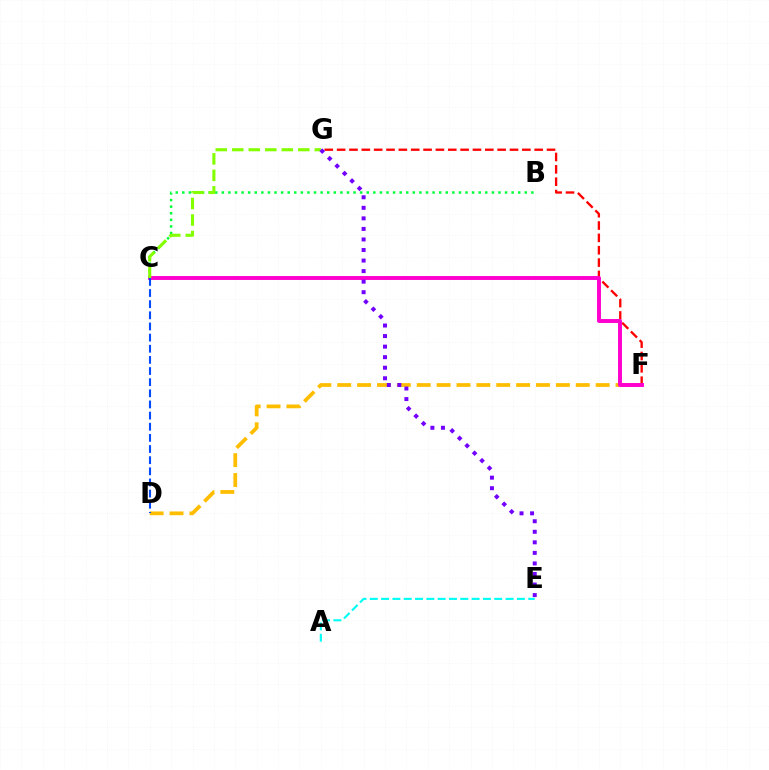{('F', 'G'): [{'color': '#ff0000', 'line_style': 'dashed', 'thickness': 1.68}], ('D', 'F'): [{'color': '#ffbd00', 'line_style': 'dashed', 'thickness': 2.7}], ('B', 'C'): [{'color': '#00ff39', 'line_style': 'dotted', 'thickness': 1.79}], ('C', 'F'): [{'color': '#ff00cf', 'line_style': 'solid', 'thickness': 2.82}], ('C', 'G'): [{'color': '#84ff00', 'line_style': 'dashed', 'thickness': 2.24}], ('E', 'G'): [{'color': '#7200ff', 'line_style': 'dotted', 'thickness': 2.87}], ('C', 'D'): [{'color': '#004bff', 'line_style': 'dashed', 'thickness': 1.51}], ('A', 'E'): [{'color': '#00fff6', 'line_style': 'dashed', 'thickness': 1.54}]}